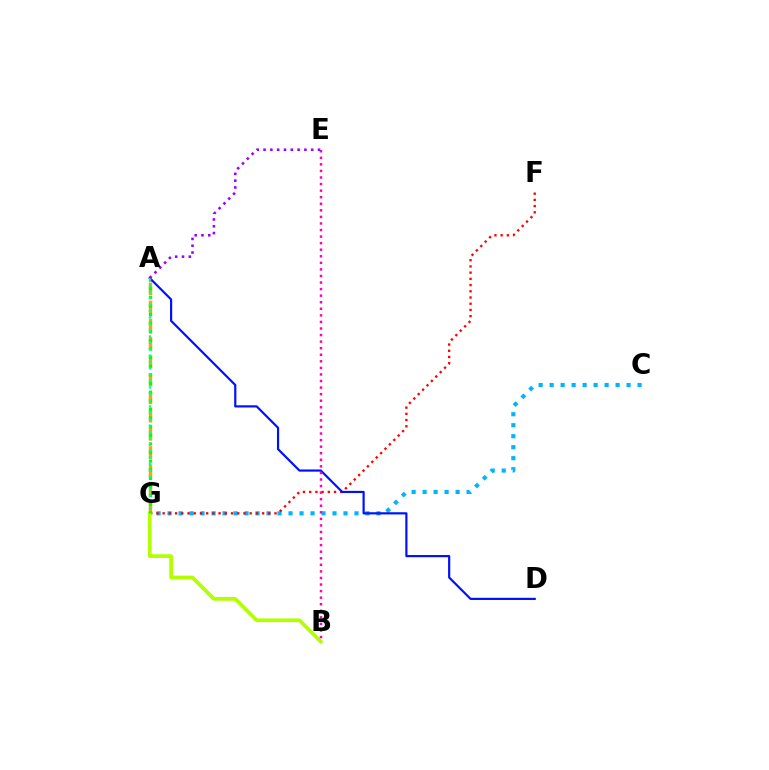{('C', 'G'): [{'color': '#00b5ff', 'line_style': 'dotted', 'thickness': 2.99}], ('F', 'G'): [{'color': '#ff0000', 'line_style': 'dotted', 'thickness': 1.69}], ('A', 'G'): [{'color': '#ffa500', 'line_style': 'dashed', 'thickness': 2.47}, {'color': '#08ff00', 'line_style': 'dotted', 'thickness': 2.34}, {'color': '#00ff9d', 'line_style': 'dotted', 'thickness': 1.73}], ('B', 'G'): [{'color': '#b3ff00', 'line_style': 'solid', 'thickness': 2.68}], ('A', 'D'): [{'color': '#0010ff', 'line_style': 'solid', 'thickness': 1.57}], ('B', 'E'): [{'color': '#ff00bd', 'line_style': 'dotted', 'thickness': 1.78}], ('A', 'E'): [{'color': '#9b00ff', 'line_style': 'dotted', 'thickness': 1.85}]}